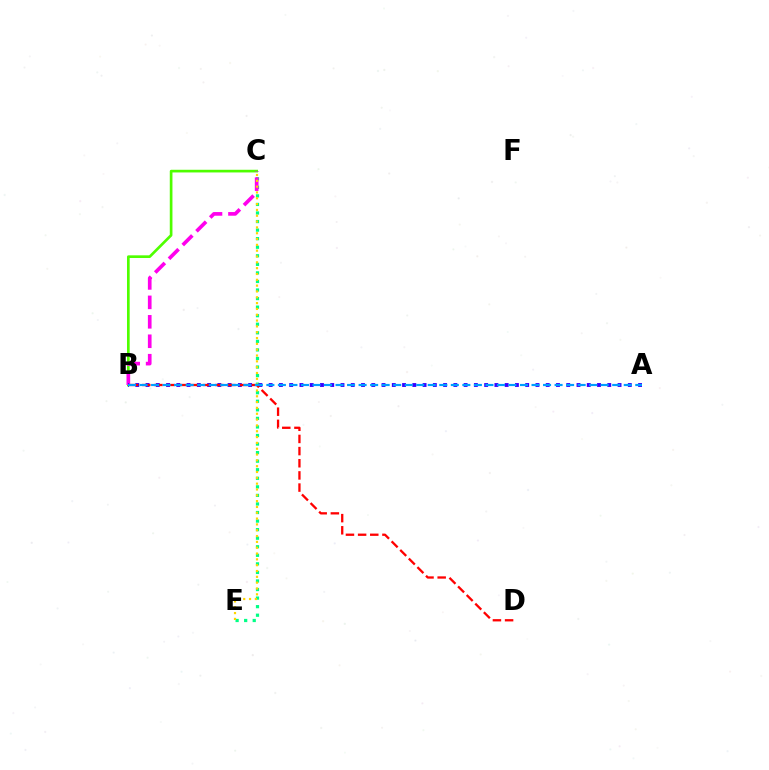{('B', 'C'): [{'color': '#4fff00', 'line_style': 'solid', 'thickness': 1.93}, {'color': '#ff00ed', 'line_style': 'dashed', 'thickness': 2.64}], ('C', 'E'): [{'color': '#00ff86', 'line_style': 'dotted', 'thickness': 2.33}, {'color': '#ffd500', 'line_style': 'dotted', 'thickness': 1.58}], ('A', 'B'): [{'color': '#3700ff', 'line_style': 'dotted', 'thickness': 2.79}, {'color': '#009eff', 'line_style': 'dashed', 'thickness': 1.57}], ('B', 'D'): [{'color': '#ff0000', 'line_style': 'dashed', 'thickness': 1.65}]}